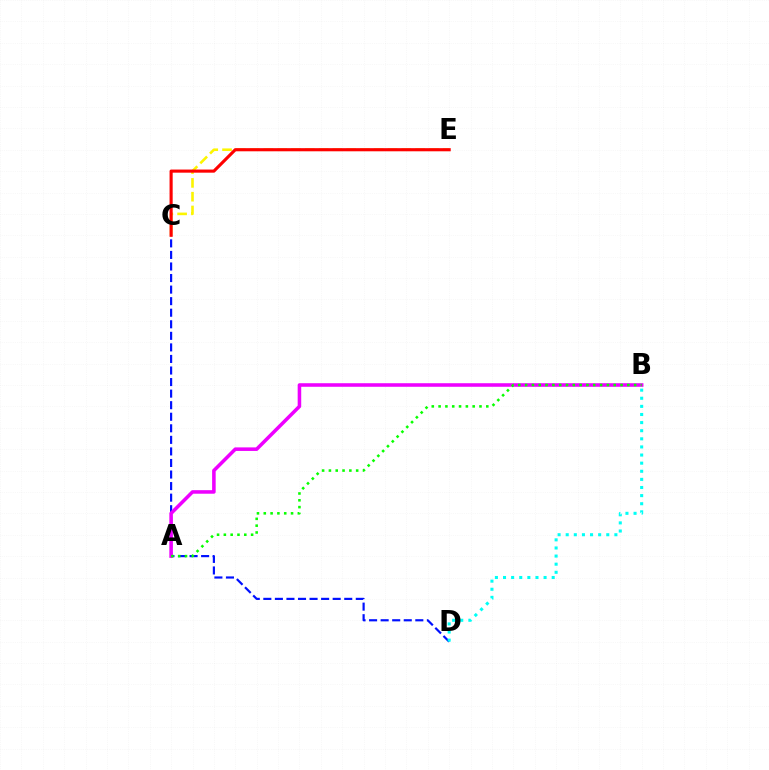{('C', 'E'): [{'color': '#fcf500', 'line_style': 'dashed', 'thickness': 1.87}, {'color': '#ff0000', 'line_style': 'solid', 'thickness': 2.25}], ('C', 'D'): [{'color': '#0010ff', 'line_style': 'dashed', 'thickness': 1.57}], ('A', 'B'): [{'color': '#ee00ff', 'line_style': 'solid', 'thickness': 2.56}, {'color': '#08ff00', 'line_style': 'dotted', 'thickness': 1.85}], ('B', 'D'): [{'color': '#00fff6', 'line_style': 'dotted', 'thickness': 2.2}]}